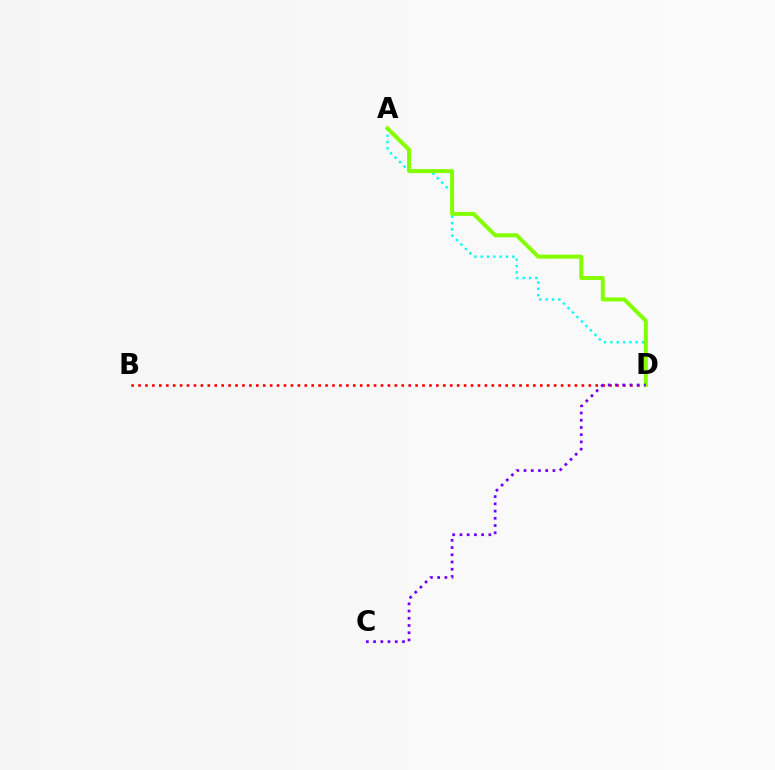{('B', 'D'): [{'color': '#ff0000', 'line_style': 'dotted', 'thickness': 1.88}], ('A', 'D'): [{'color': '#00fff6', 'line_style': 'dotted', 'thickness': 1.72}, {'color': '#84ff00', 'line_style': 'solid', 'thickness': 2.88}], ('C', 'D'): [{'color': '#7200ff', 'line_style': 'dotted', 'thickness': 1.96}]}